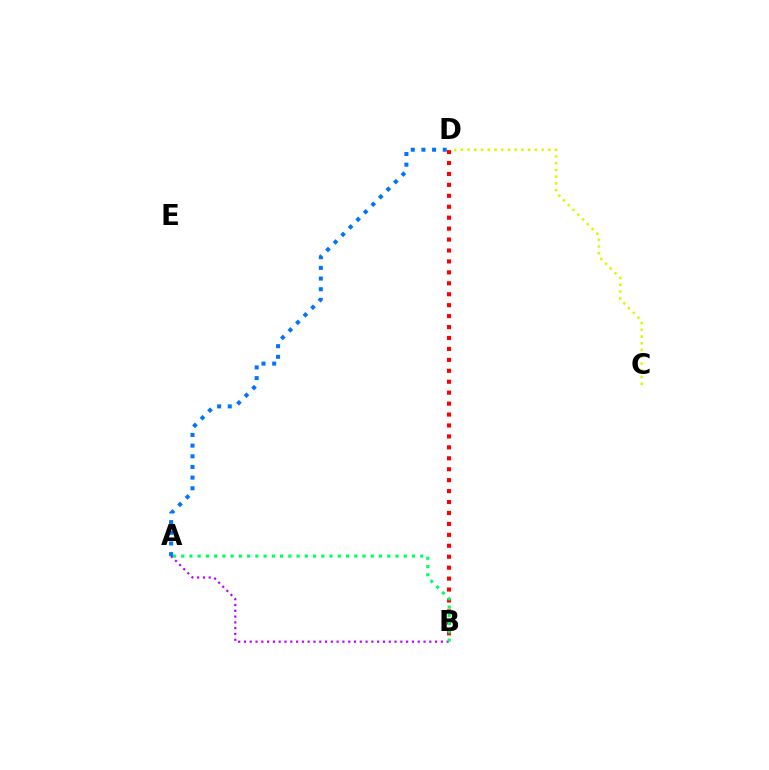{('A', 'D'): [{'color': '#0074ff', 'line_style': 'dotted', 'thickness': 2.9}], ('B', 'D'): [{'color': '#ff0000', 'line_style': 'dotted', 'thickness': 2.97}], ('A', 'B'): [{'color': '#b900ff', 'line_style': 'dotted', 'thickness': 1.57}, {'color': '#00ff5c', 'line_style': 'dotted', 'thickness': 2.24}], ('C', 'D'): [{'color': '#d1ff00', 'line_style': 'dotted', 'thickness': 1.83}]}